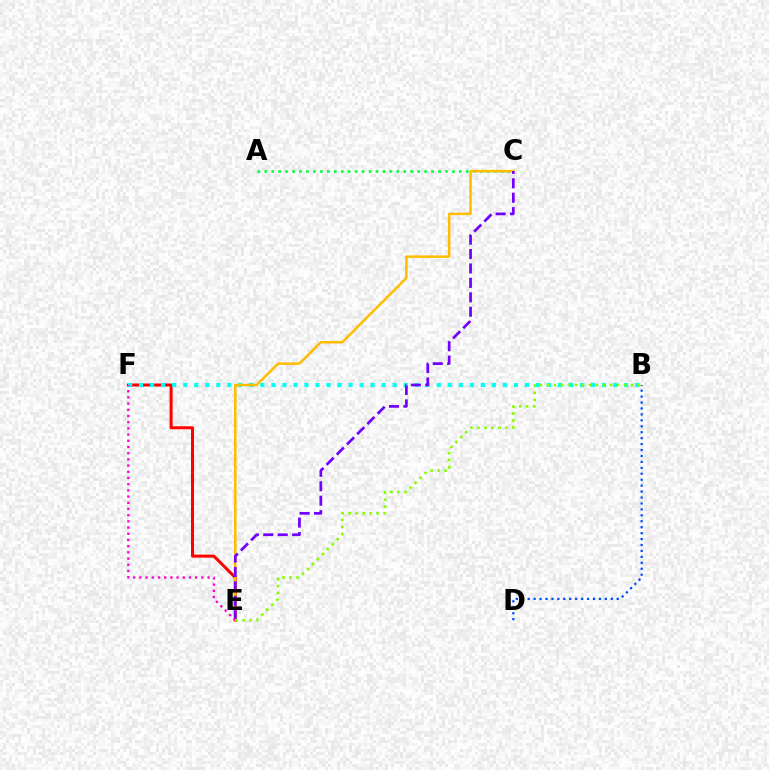{('A', 'C'): [{'color': '#00ff39', 'line_style': 'dotted', 'thickness': 1.89}], ('E', 'F'): [{'color': '#ff0000', 'line_style': 'solid', 'thickness': 2.17}, {'color': '#ff00cf', 'line_style': 'dotted', 'thickness': 1.68}], ('B', 'F'): [{'color': '#00fff6', 'line_style': 'dotted', 'thickness': 2.99}], ('C', 'E'): [{'color': '#ffbd00', 'line_style': 'solid', 'thickness': 1.8}, {'color': '#7200ff', 'line_style': 'dashed', 'thickness': 1.96}], ('B', 'D'): [{'color': '#004bff', 'line_style': 'dotted', 'thickness': 1.61}], ('B', 'E'): [{'color': '#84ff00', 'line_style': 'dotted', 'thickness': 1.91}]}